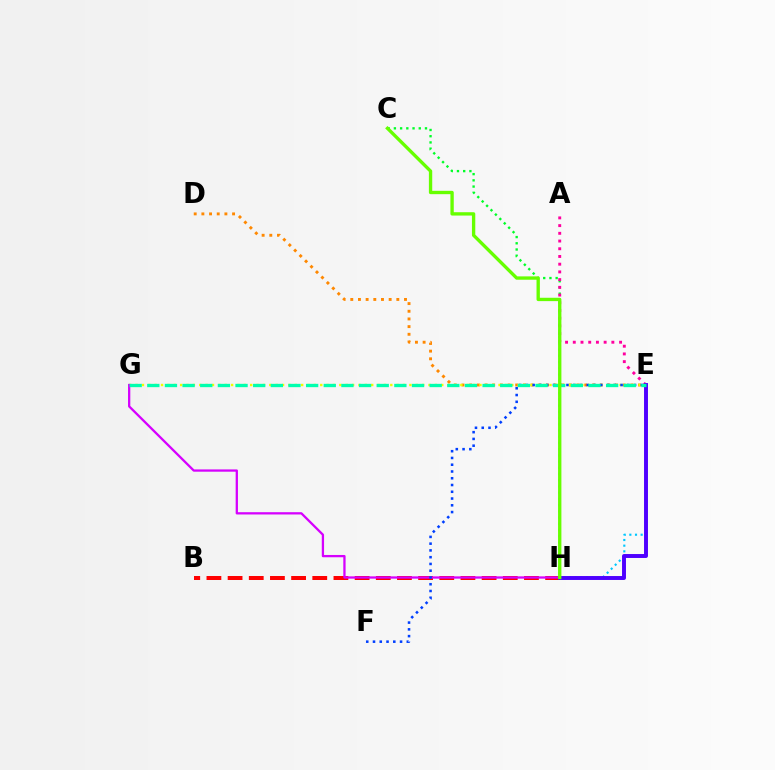{('D', 'E'): [{'color': '#ff8800', 'line_style': 'dotted', 'thickness': 2.09}], ('C', 'H'): [{'color': '#00ff27', 'line_style': 'dotted', 'thickness': 1.69}, {'color': '#66ff00', 'line_style': 'solid', 'thickness': 2.41}], ('A', 'E'): [{'color': '#ff00a0', 'line_style': 'dotted', 'thickness': 2.1}], ('E', 'H'): [{'color': '#00c7ff', 'line_style': 'dotted', 'thickness': 1.54}, {'color': '#4f00ff', 'line_style': 'solid', 'thickness': 2.83}], ('E', 'G'): [{'color': '#eeff00', 'line_style': 'dotted', 'thickness': 1.73}, {'color': '#00ffaf', 'line_style': 'dashed', 'thickness': 2.4}], ('B', 'H'): [{'color': '#ff0000', 'line_style': 'dashed', 'thickness': 2.88}], ('G', 'H'): [{'color': '#d600ff', 'line_style': 'solid', 'thickness': 1.64}], ('E', 'F'): [{'color': '#003fff', 'line_style': 'dotted', 'thickness': 1.84}]}